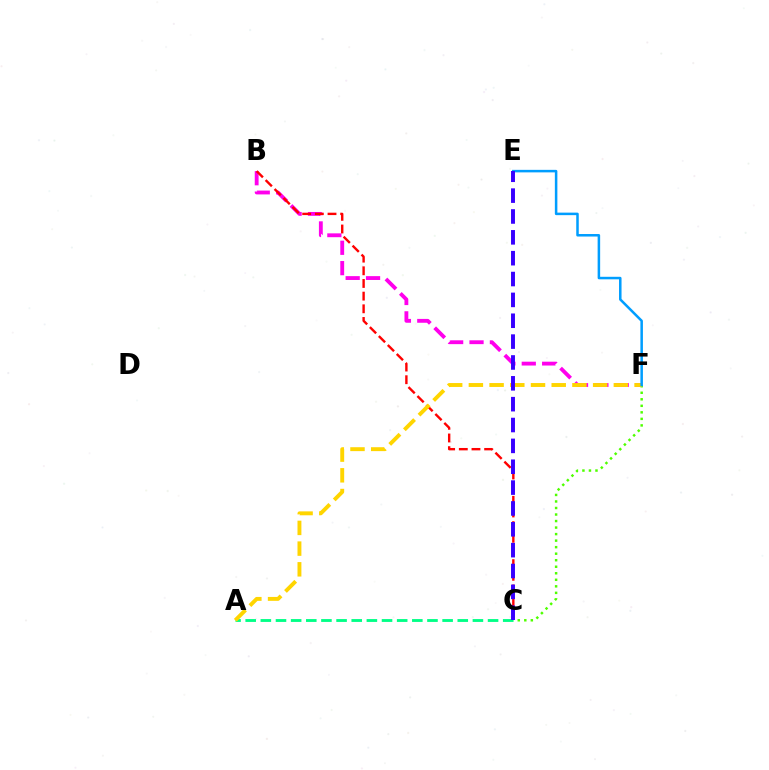{('B', 'F'): [{'color': '#ff00ed', 'line_style': 'dashed', 'thickness': 2.77}], ('A', 'C'): [{'color': '#00ff86', 'line_style': 'dashed', 'thickness': 2.06}], ('C', 'F'): [{'color': '#4fff00', 'line_style': 'dotted', 'thickness': 1.77}], ('B', 'C'): [{'color': '#ff0000', 'line_style': 'dashed', 'thickness': 1.72}], ('A', 'F'): [{'color': '#ffd500', 'line_style': 'dashed', 'thickness': 2.81}], ('E', 'F'): [{'color': '#009eff', 'line_style': 'solid', 'thickness': 1.81}], ('C', 'E'): [{'color': '#3700ff', 'line_style': 'dashed', 'thickness': 2.83}]}